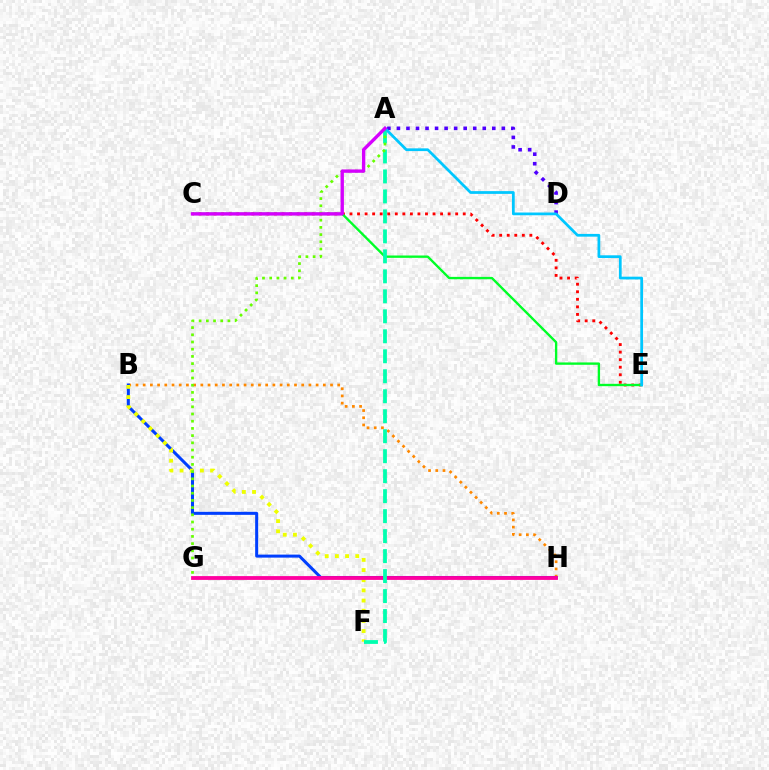{('B', 'H'): [{'color': '#ff8800', 'line_style': 'dotted', 'thickness': 1.96}, {'color': '#003fff', 'line_style': 'solid', 'thickness': 2.18}], ('C', 'E'): [{'color': '#ff0000', 'line_style': 'dotted', 'thickness': 2.05}, {'color': '#00ff27', 'line_style': 'solid', 'thickness': 1.69}], ('B', 'F'): [{'color': '#eeff00', 'line_style': 'dotted', 'thickness': 2.76}], ('G', 'H'): [{'color': '#ff00a0', 'line_style': 'solid', 'thickness': 2.74}], ('A', 'F'): [{'color': '#00ffaf', 'line_style': 'dashed', 'thickness': 2.71}], ('A', 'D'): [{'color': '#4f00ff', 'line_style': 'dotted', 'thickness': 2.59}], ('A', 'G'): [{'color': '#66ff00', 'line_style': 'dotted', 'thickness': 1.96}], ('A', 'E'): [{'color': '#00c7ff', 'line_style': 'solid', 'thickness': 1.98}], ('A', 'C'): [{'color': '#d600ff', 'line_style': 'solid', 'thickness': 2.42}]}